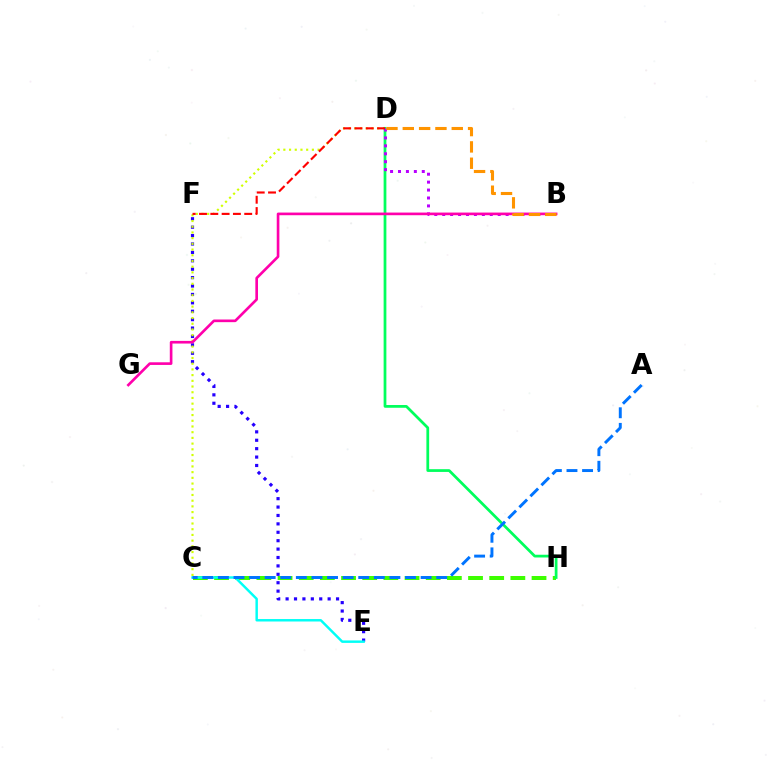{('C', 'H'): [{'color': '#3dff00', 'line_style': 'dashed', 'thickness': 2.88}], ('E', 'F'): [{'color': '#2500ff', 'line_style': 'dotted', 'thickness': 2.28}], ('C', 'D'): [{'color': '#d1ff00', 'line_style': 'dotted', 'thickness': 1.55}], ('D', 'H'): [{'color': '#00ff5c', 'line_style': 'solid', 'thickness': 1.98}], ('B', 'D'): [{'color': '#b900ff', 'line_style': 'dotted', 'thickness': 2.15}, {'color': '#ff9400', 'line_style': 'dashed', 'thickness': 2.22}], ('C', 'E'): [{'color': '#00fff6', 'line_style': 'solid', 'thickness': 1.77}], ('D', 'F'): [{'color': '#ff0000', 'line_style': 'dashed', 'thickness': 1.54}], ('A', 'C'): [{'color': '#0074ff', 'line_style': 'dashed', 'thickness': 2.12}], ('B', 'G'): [{'color': '#ff00ac', 'line_style': 'solid', 'thickness': 1.91}]}